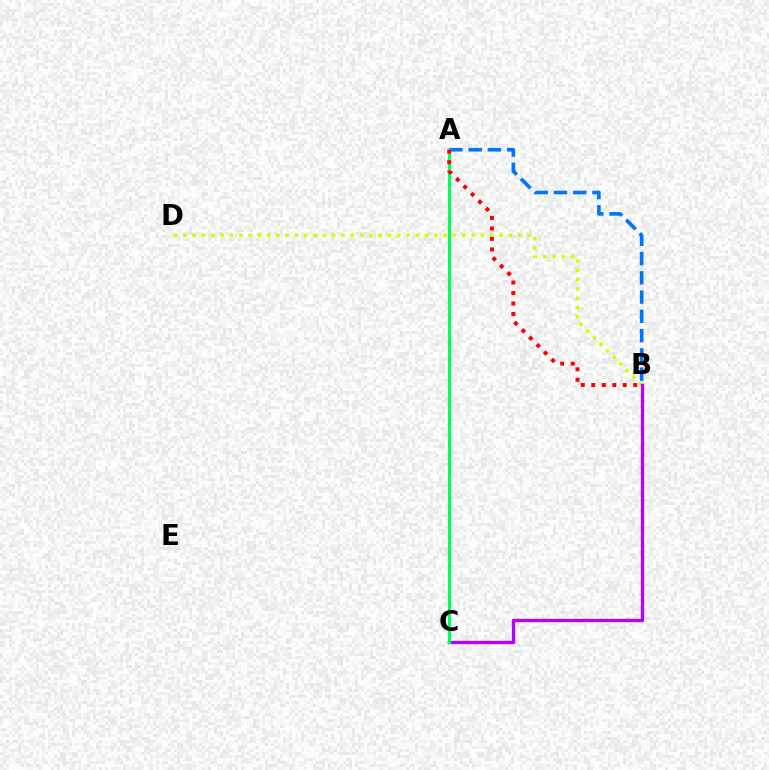{('B', 'D'): [{'color': '#d1ff00', 'line_style': 'dotted', 'thickness': 2.53}], ('A', 'B'): [{'color': '#0074ff', 'line_style': 'dashed', 'thickness': 2.62}, {'color': '#ff0000', 'line_style': 'dotted', 'thickness': 2.85}], ('B', 'C'): [{'color': '#b900ff', 'line_style': 'solid', 'thickness': 2.41}], ('A', 'C'): [{'color': '#00ff5c', 'line_style': 'solid', 'thickness': 2.25}]}